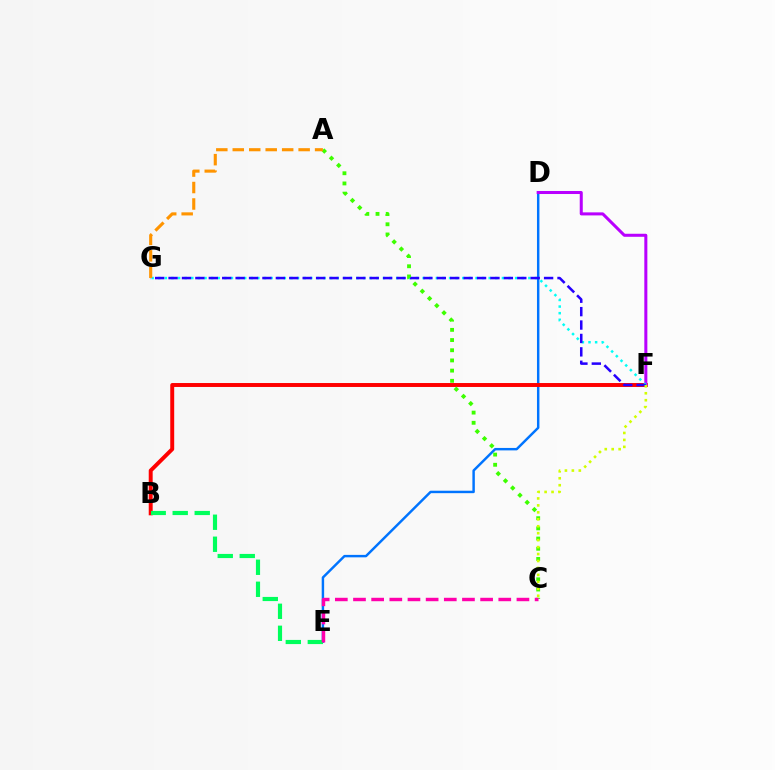{('D', 'E'): [{'color': '#0074ff', 'line_style': 'solid', 'thickness': 1.76}], ('B', 'F'): [{'color': '#ff0000', 'line_style': 'solid', 'thickness': 2.84}], ('D', 'F'): [{'color': '#b900ff', 'line_style': 'solid', 'thickness': 2.18}], ('F', 'G'): [{'color': '#00fff6', 'line_style': 'dotted', 'thickness': 1.8}, {'color': '#2500ff', 'line_style': 'dashed', 'thickness': 1.82}], ('B', 'E'): [{'color': '#00ff5c', 'line_style': 'dashed', 'thickness': 2.99}], ('A', 'C'): [{'color': '#3dff00', 'line_style': 'dotted', 'thickness': 2.77}], ('C', 'F'): [{'color': '#d1ff00', 'line_style': 'dotted', 'thickness': 1.89}], ('A', 'G'): [{'color': '#ff9400', 'line_style': 'dashed', 'thickness': 2.24}], ('C', 'E'): [{'color': '#ff00ac', 'line_style': 'dashed', 'thickness': 2.47}]}